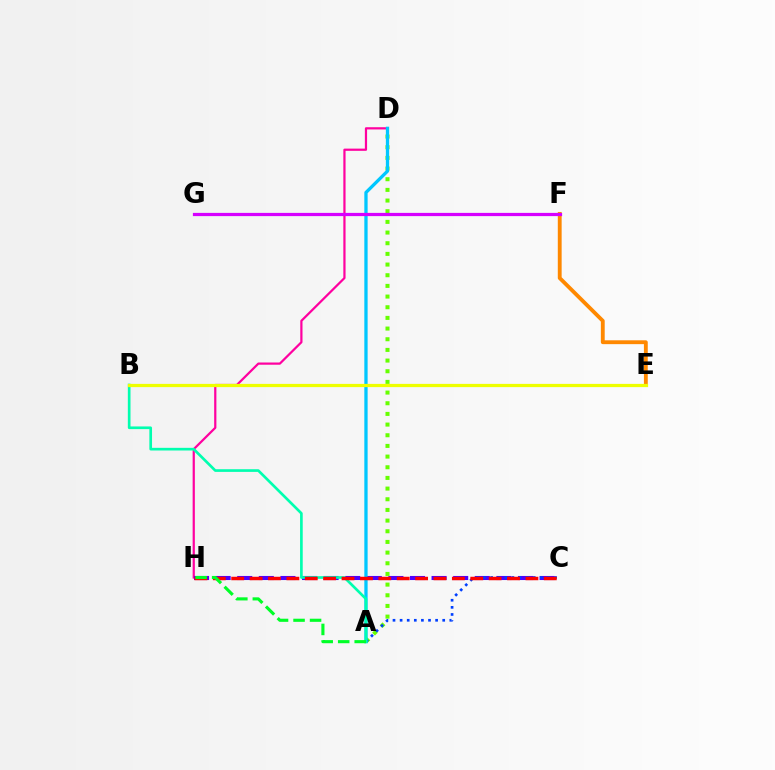{('D', 'H'): [{'color': '#ff00a0', 'line_style': 'solid', 'thickness': 1.6}], ('E', 'F'): [{'color': '#ff8800', 'line_style': 'solid', 'thickness': 2.77}], ('C', 'H'): [{'color': '#4f00ff', 'line_style': 'dashed', 'thickness': 2.93}, {'color': '#ff0000', 'line_style': 'dashed', 'thickness': 2.5}], ('A', 'D'): [{'color': '#66ff00', 'line_style': 'dotted', 'thickness': 2.9}, {'color': '#00c7ff', 'line_style': 'solid', 'thickness': 2.37}], ('A', 'C'): [{'color': '#003fff', 'line_style': 'dotted', 'thickness': 1.93}], ('F', 'G'): [{'color': '#d600ff', 'line_style': 'solid', 'thickness': 2.33}], ('A', 'B'): [{'color': '#00ffaf', 'line_style': 'solid', 'thickness': 1.92}], ('B', 'E'): [{'color': '#eeff00', 'line_style': 'solid', 'thickness': 2.33}], ('A', 'H'): [{'color': '#00ff27', 'line_style': 'dashed', 'thickness': 2.24}]}